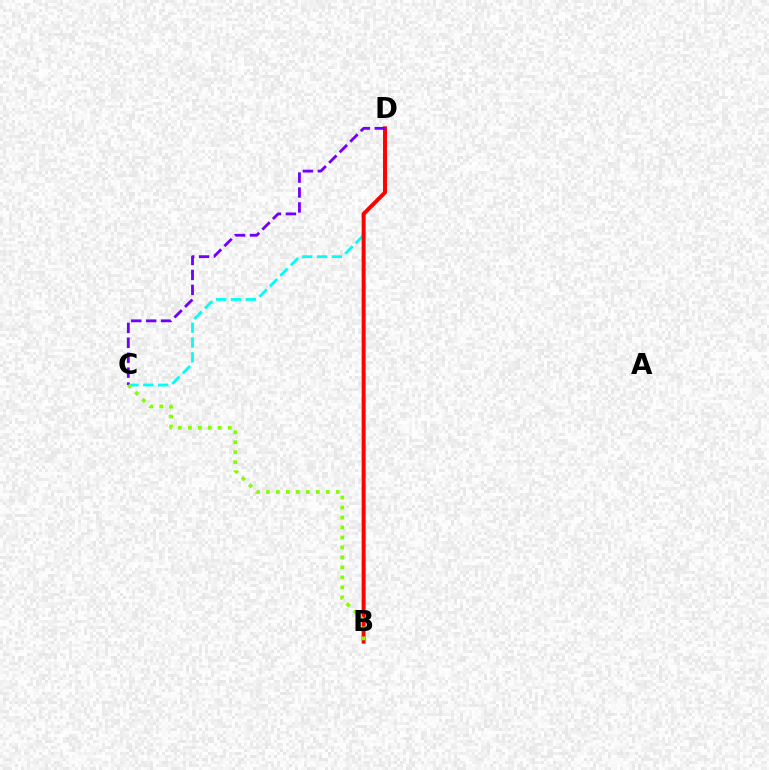{('C', 'D'): [{'color': '#00fff6', 'line_style': 'dashed', 'thickness': 2.01}, {'color': '#7200ff', 'line_style': 'dashed', 'thickness': 2.03}], ('B', 'D'): [{'color': '#ff0000', 'line_style': 'solid', 'thickness': 2.84}], ('B', 'C'): [{'color': '#84ff00', 'line_style': 'dotted', 'thickness': 2.71}]}